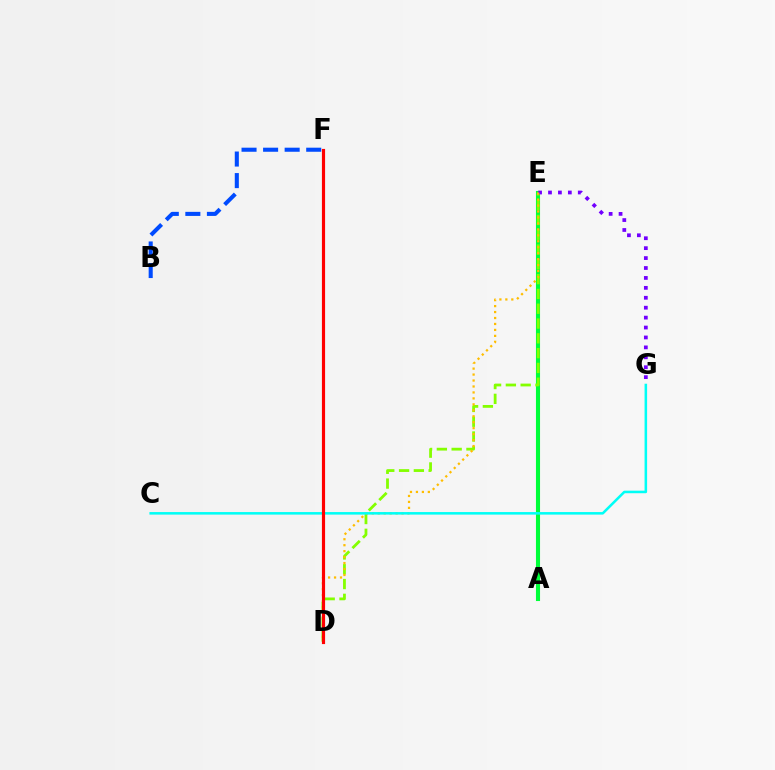{('A', 'E'): [{'color': '#ff00cf', 'line_style': 'dashed', 'thickness': 1.82}, {'color': '#00ff39', 'line_style': 'solid', 'thickness': 2.94}], ('D', 'E'): [{'color': '#84ff00', 'line_style': 'dashed', 'thickness': 2.01}, {'color': '#ffbd00', 'line_style': 'dotted', 'thickness': 1.62}], ('B', 'F'): [{'color': '#004bff', 'line_style': 'dashed', 'thickness': 2.93}], ('E', 'G'): [{'color': '#7200ff', 'line_style': 'dotted', 'thickness': 2.7}], ('C', 'G'): [{'color': '#00fff6', 'line_style': 'solid', 'thickness': 1.83}], ('D', 'F'): [{'color': '#ff0000', 'line_style': 'solid', 'thickness': 2.27}]}